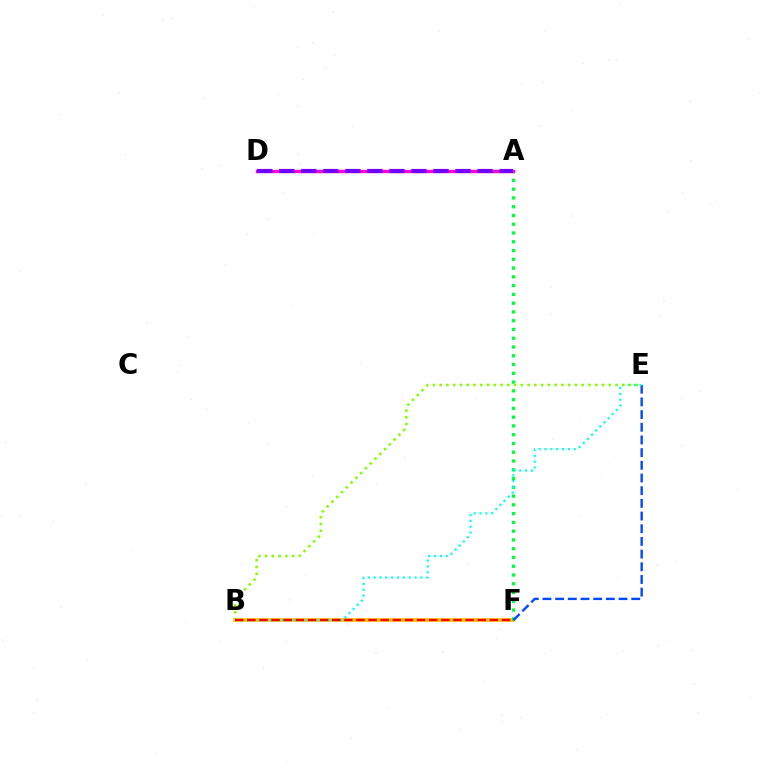{('B', 'F'): [{'color': '#ffbd00', 'line_style': 'solid', 'thickness': 2.62}, {'color': '#ff0000', 'line_style': 'dashed', 'thickness': 1.65}], ('A', 'F'): [{'color': '#00ff39', 'line_style': 'dotted', 'thickness': 2.38}], ('A', 'D'): [{'color': '#ff00cf', 'line_style': 'solid', 'thickness': 2.4}, {'color': '#7200ff', 'line_style': 'dashed', 'thickness': 2.99}], ('E', 'F'): [{'color': '#004bff', 'line_style': 'dashed', 'thickness': 1.72}], ('B', 'E'): [{'color': '#00fff6', 'line_style': 'dotted', 'thickness': 1.58}, {'color': '#84ff00', 'line_style': 'dotted', 'thickness': 1.84}]}